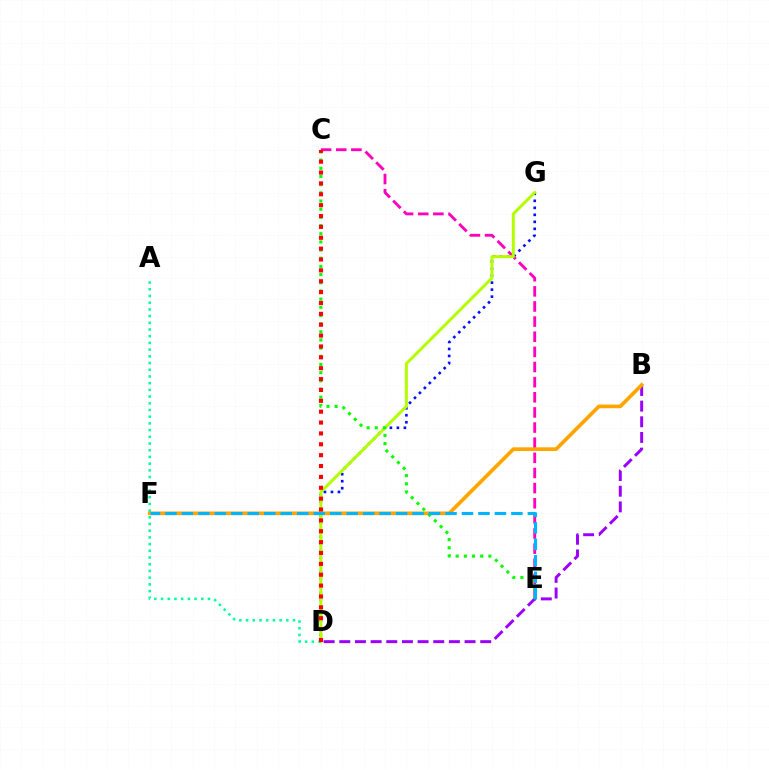{('C', 'E'): [{'color': '#ff00bd', 'line_style': 'dashed', 'thickness': 2.06}, {'color': '#08ff00', 'line_style': 'dotted', 'thickness': 2.22}], ('B', 'D'): [{'color': '#9b00ff', 'line_style': 'dashed', 'thickness': 2.13}], ('B', 'F'): [{'color': '#ffa500', 'line_style': 'solid', 'thickness': 2.66}], ('D', 'G'): [{'color': '#0010ff', 'line_style': 'dotted', 'thickness': 1.9}, {'color': '#b3ff00', 'line_style': 'solid', 'thickness': 2.15}], ('A', 'D'): [{'color': '#00ff9d', 'line_style': 'dotted', 'thickness': 1.82}], ('C', 'D'): [{'color': '#ff0000', 'line_style': 'dotted', 'thickness': 2.95}], ('E', 'F'): [{'color': '#00b5ff', 'line_style': 'dashed', 'thickness': 2.24}]}